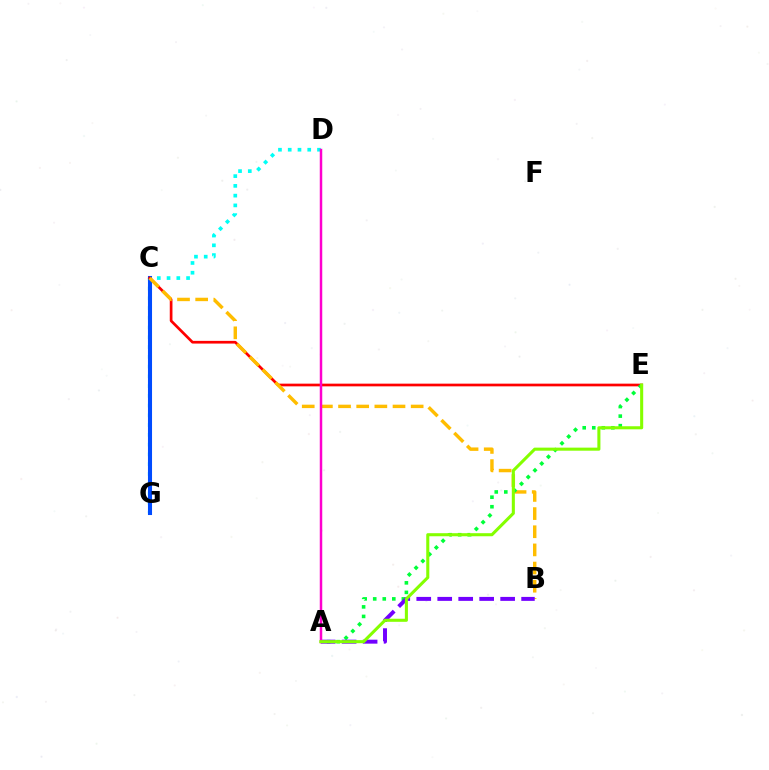{('D', 'G'): [{'color': '#00fff6', 'line_style': 'dotted', 'thickness': 2.65}], ('C', 'G'): [{'color': '#004bff', 'line_style': 'solid', 'thickness': 2.93}], ('C', 'E'): [{'color': '#ff0000', 'line_style': 'solid', 'thickness': 1.94}], ('B', 'C'): [{'color': '#ffbd00', 'line_style': 'dashed', 'thickness': 2.47}], ('A', 'E'): [{'color': '#00ff39', 'line_style': 'dotted', 'thickness': 2.59}, {'color': '#84ff00', 'line_style': 'solid', 'thickness': 2.21}], ('A', 'B'): [{'color': '#7200ff', 'line_style': 'dashed', 'thickness': 2.85}], ('A', 'D'): [{'color': '#ff00cf', 'line_style': 'solid', 'thickness': 1.79}]}